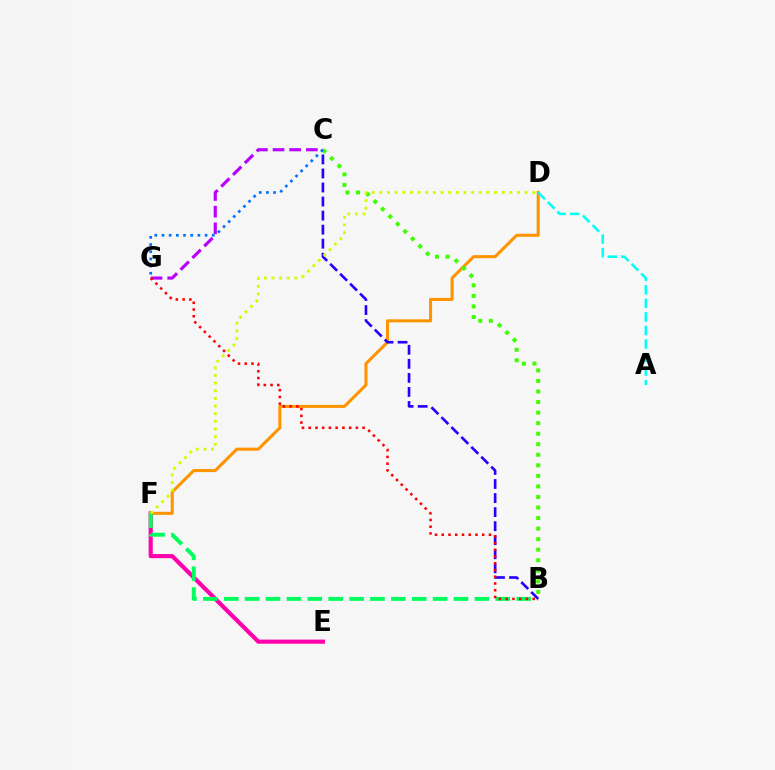{('E', 'F'): [{'color': '#ff00ac', 'line_style': 'solid', 'thickness': 2.97}], ('D', 'F'): [{'color': '#ff9400', 'line_style': 'solid', 'thickness': 2.2}, {'color': '#d1ff00', 'line_style': 'dotted', 'thickness': 2.08}], ('B', 'F'): [{'color': '#00ff5c', 'line_style': 'dashed', 'thickness': 2.84}], ('B', 'C'): [{'color': '#2500ff', 'line_style': 'dashed', 'thickness': 1.91}, {'color': '#3dff00', 'line_style': 'dotted', 'thickness': 2.87}], ('C', 'G'): [{'color': '#b900ff', 'line_style': 'dashed', 'thickness': 2.26}, {'color': '#0074ff', 'line_style': 'dotted', 'thickness': 1.95}], ('B', 'G'): [{'color': '#ff0000', 'line_style': 'dotted', 'thickness': 1.83}], ('A', 'D'): [{'color': '#00fff6', 'line_style': 'dashed', 'thickness': 1.84}]}